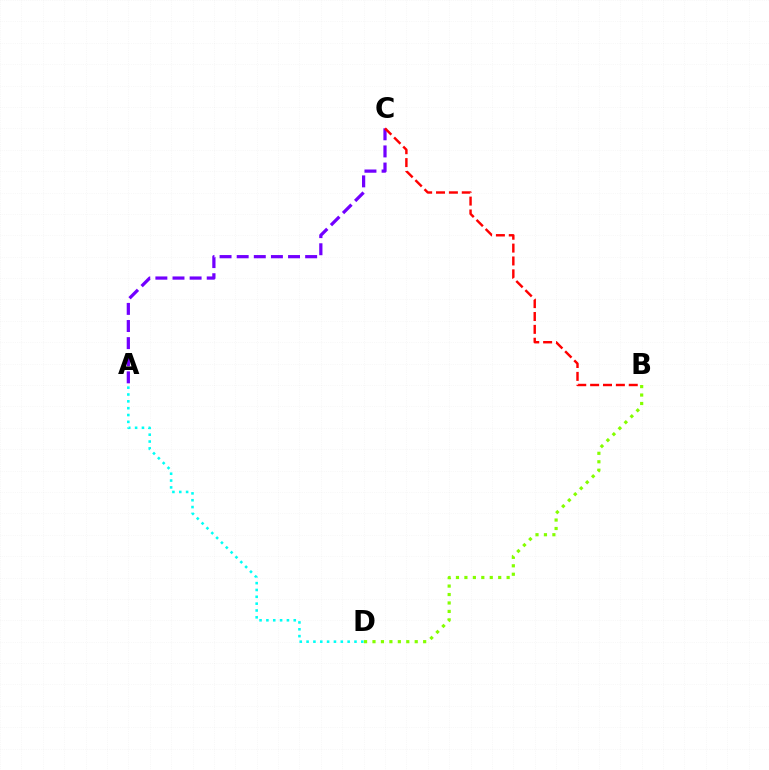{('A', 'C'): [{'color': '#7200ff', 'line_style': 'dashed', 'thickness': 2.33}], ('B', 'C'): [{'color': '#ff0000', 'line_style': 'dashed', 'thickness': 1.75}], ('A', 'D'): [{'color': '#00fff6', 'line_style': 'dotted', 'thickness': 1.86}], ('B', 'D'): [{'color': '#84ff00', 'line_style': 'dotted', 'thickness': 2.29}]}